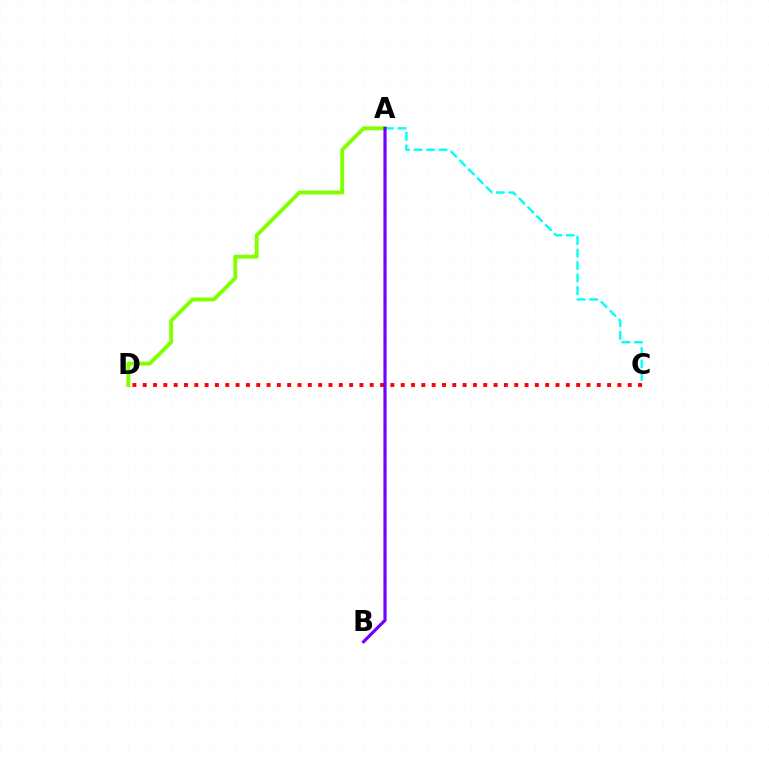{('A', 'C'): [{'color': '#00fff6', 'line_style': 'dashed', 'thickness': 1.7}], ('A', 'D'): [{'color': '#84ff00', 'line_style': 'solid', 'thickness': 2.82}], ('C', 'D'): [{'color': '#ff0000', 'line_style': 'dotted', 'thickness': 2.8}], ('A', 'B'): [{'color': '#7200ff', 'line_style': 'solid', 'thickness': 2.28}]}